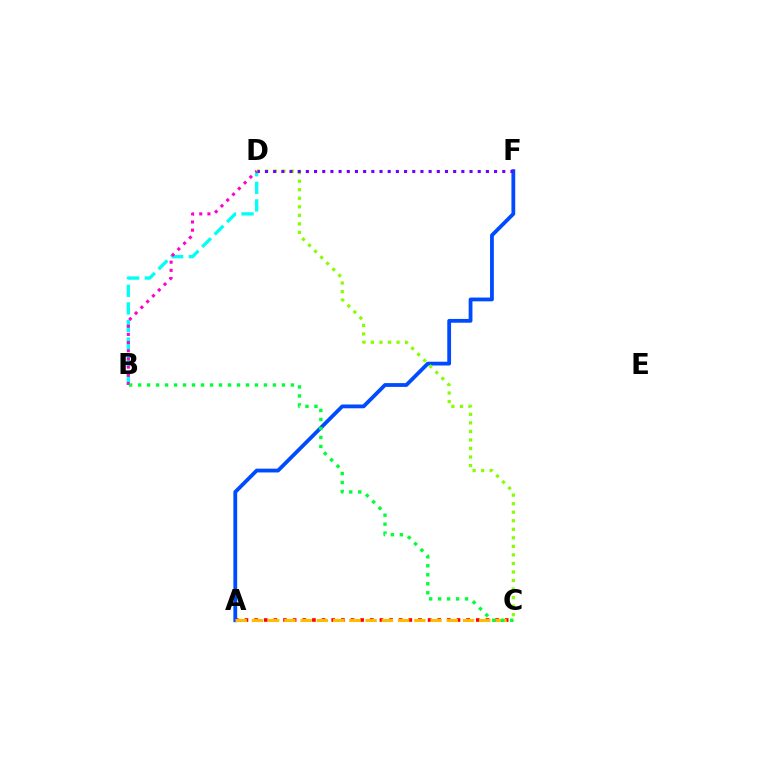{('B', 'D'): [{'color': '#00fff6', 'line_style': 'dashed', 'thickness': 2.39}, {'color': '#ff00cf', 'line_style': 'dotted', 'thickness': 2.22}], ('A', 'C'): [{'color': '#ff0000', 'line_style': 'dotted', 'thickness': 2.62}, {'color': '#ffbd00', 'line_style': 'dashed', 'thickness': 2.21}], ('A', 'F'): [{'color': '#004bff', 'line_style': 'solid', 'thickness': 2.73}], ('C', 'D'): [{'color': '#84ff00', 'line_style': 'dotted', 'thickness': 2.32}], ('D', 'F'): [{'color': '#7200ff', 'line_style': 'dotted', 'thickness': 2.22}], ('B', 'C'): [{'color': '#00ff39', 'line_style': 'dotted', 'thickness': 2.44}]}